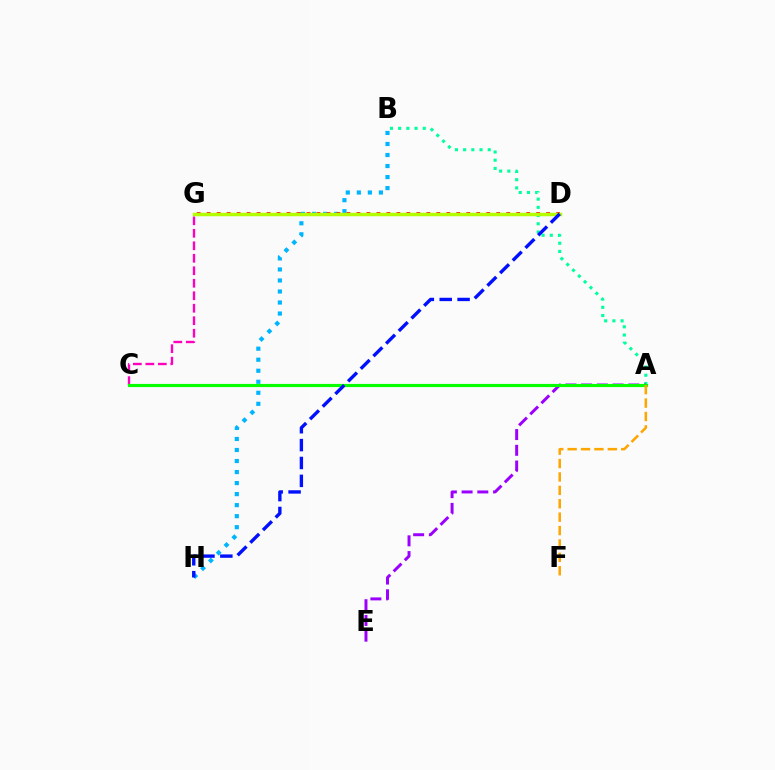{('C', 'G'): [{'color': '#ff00bd', 'line_style': 'dashed', 'thickness': 1.7}], ('B', 'H'): [{'color': '#00b5ff', 'line_style': 'dotted', 'thickness': 3.0}], ('D', 'G'): [{'color': '#ff0000', 'line_style': 'dotted', 'thickness': 2.71}, {'color': '#b3ff00', 'line_style': 'solid', 'thickness': 2.49}], ('A', 'B'): [{'color': '#00ff9d', 'line_style': 'dotted', 'thickness': 2.23}], ('A', 'E'): [{'color': '#9b00ff', 'line_style': 'dashed', 'thickness': 2.14}], ('A', 'C'): [{'color': '#08ff00', 'line_style': 'solid', 'thickness': 2.27}], ('D', 'H'): [{'color': '#0010ff', 'line_style': 'dashed', 'thickness': 2.43}], ('A', 'F'): [{'color': '#ffa500', 'line_style': 'dashed', 'thickness': 1.82}]}